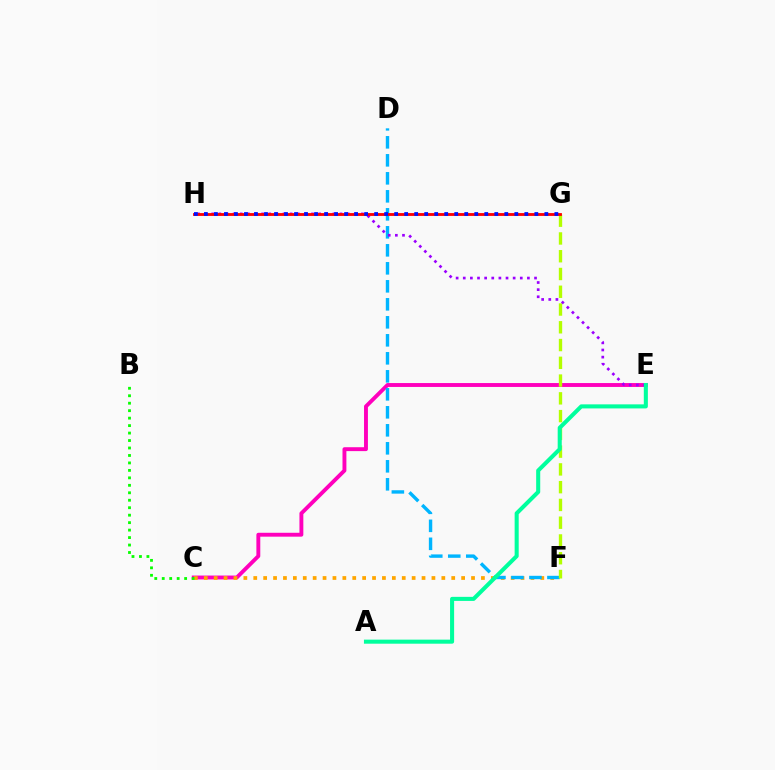{('C', 'E'): [{'color': '#ff00bd', 'line_style': 'solid', 'thickness': 2.8}], ('C', 'F'): [{'color': '#ffa500', 'line_style': 'dotted', 'thickness': 2.69}], ('D', 'F'): [{'color': '#00b5ff', 'line_style': 'dashed', 'thickness': 2.45}], ('F', 'G'): [{'color': '#b3ff00', 'line_style': 'dashed', 'thickness': 2.41}], ('B', 'C'): [{'color': '#08ff00', 'line_style': 'dotted', 'thickness': 2.03}], ('E', 'H'): [{'color': '#9b00ff', 'line_style': 'dotted', 'thickness': 1.94}], ('A', 'E'): [{'color': '#00ff9d', 'line_style': 'solid', 'thickness': 2.92}], ('G', 'H'): [{'color': '#ff0000', 'line_style': 'solid', 'thickness': 2.03}, {'color': '#0010ff', 'line_style': 'dotted', 'thickness': 2.72}]}